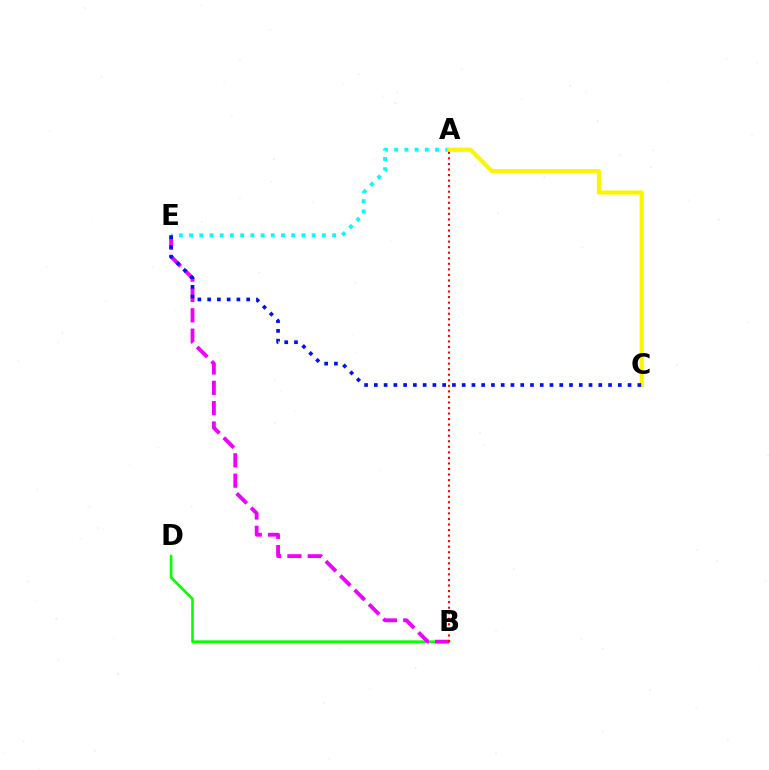{('A', 'E'): [{'color': '#00fff6', 'line_style': 'dotted', 'thickness': 2.78}], ('B', 'D'): [{'color': '#08ff00', 'line_style': 'solid', 'thickness': 1.89}], ('B', 'E'): [{'color': '#ee00ff', 'line_style': 'dashed', 'thickness': 2.76}], ('A', 'C'): [{'color': '#fcf500', 'line_style': 'solid', 'thickness': 2.98}], ('C', 'E'): [{'color': '#0010ff', 'line_style': 'dotted', 'thickness': 2.65}], ('A', 'B'): [{'color': '#ff0000', 'line_style': 'dotted', 'thickness': 1.51}]}